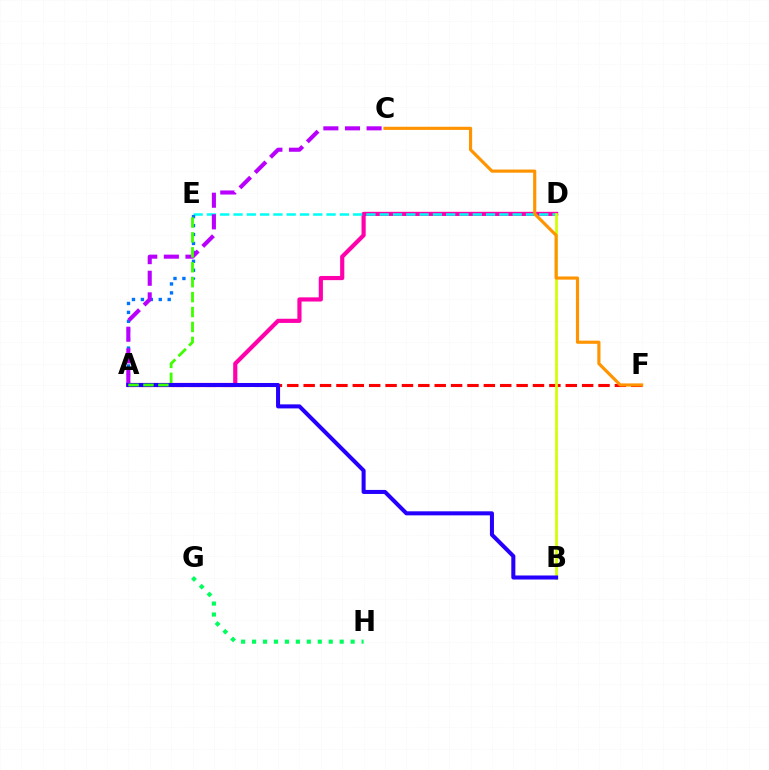{('A', 'D'): [{'color': '#ff00ac', 'line_style': 'solid', 'thickness': 3.0}], ('G', 'H'): [{'color': '#00ff5c', 'line_style': 'dotted', 'thickness': 2.98}], ('A', 'F'): [{'color': '#ff0000', 'line_style': 'dashed', 'thickness': 2.23}], ('D', 'E'): [{'color': '#00fff6', 'line_style': 'dashed', 'thickness': 1.81}], ('B', 'D'): [{'color': '#d1ff00', 'line_style': 'solid', 'thickness': 1.96}], ('A', 'E'): [{'color': '#0074ff', 'line_style': 'dotted', 'thickness': 2.43}, {'color': '#3dff00', 'line_style': 'dashed', 'thickness': 2.03}], ('C', 'F'): [{'color': '#ff9400', 'line_style': 'solid', 'thickness': 2.27}], ('A', 'C'): [{'color': '#b900ff', 'line_style': 'dashed', 'thickness': 2.94}], ('A', 'B'): [{'color': '#2500ff', 'line_style': 'solid', 'thickness': 2.91}]}